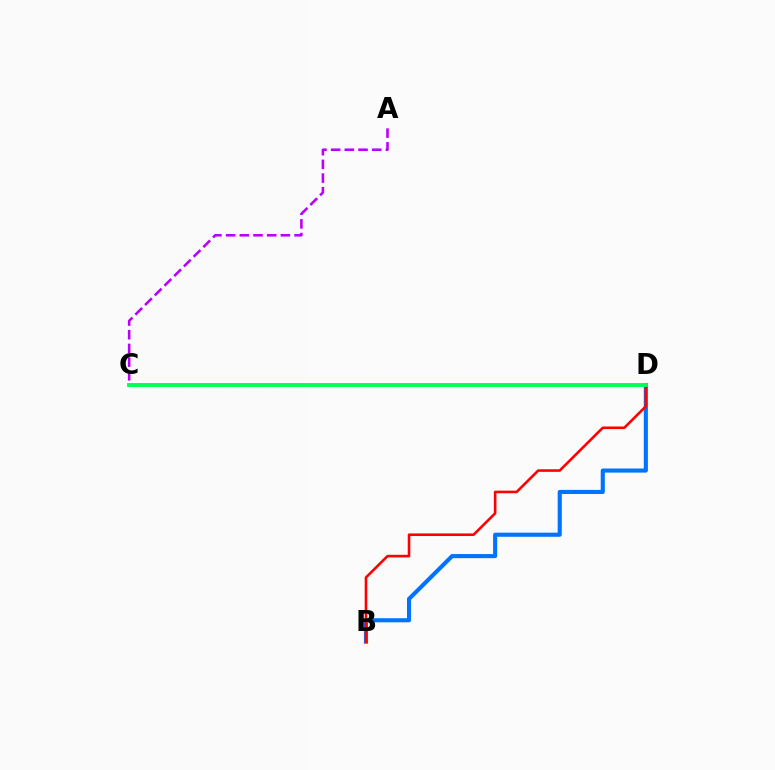{('A', 'C'): [{'color': '#b900ff', 'line_style': 'dashed', 'thickness': 1.86}], ('B', 'D'): [{'color': '#0074ff', 'line_style': 'solid', 'thickness': 2.96}, {'color': '#ff0000', 'line_style': 'solid', 'thickness': 1.87}], ('C', 'D'): [{'color': '#d1ff00', 'line_style': 'dashed', 'thickness': 2.71}, {'color': '#00ff5c', 'line_style': 'solid', 'thickness': 2.78}]}